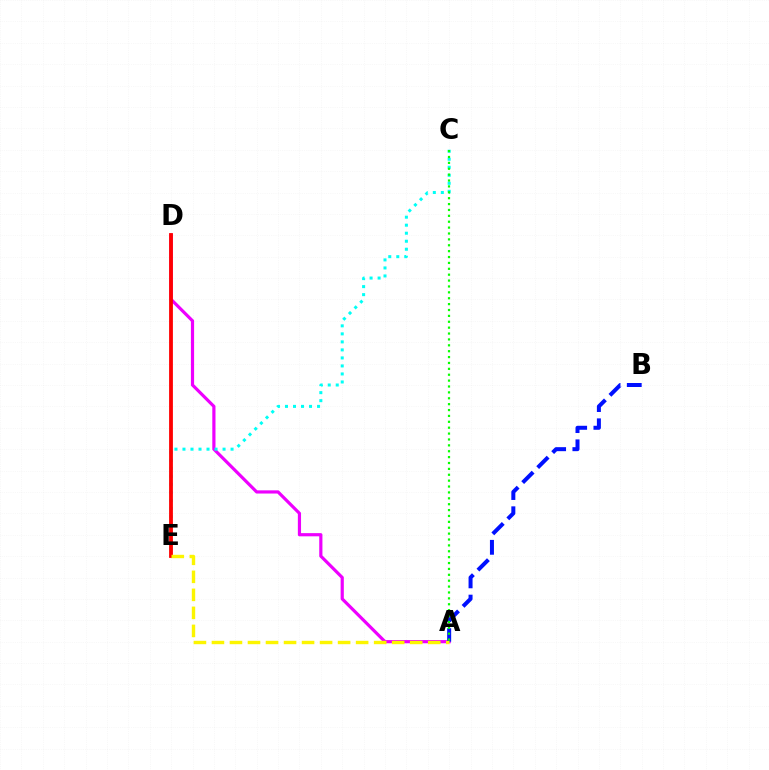{('A', 'D'): [{'color': '#ee00ff', 'line_style': 'solid', 'thickness': 2.29}], ('C', 'E'): [{'color': '#00fff6', 'line_style': 'dotted', 'thickness': 2.18}], ('D', 'E'): [{'color': '#ff0000', 'line_style': 'solid', 'thickness': 2.74}], ('A', 'B'): [{'color': '#0010ff', 'line_style': 'dashed', 'thickness': 2.88}], ('A', 'E'): [{'color': '#fcf500', 'line_style': 'dashed', 'thickness': 2.45}], ('A', 'C'): [{'color': '#08ff00', 'line_style': 'dotted', 'thickness': 1.6}]}